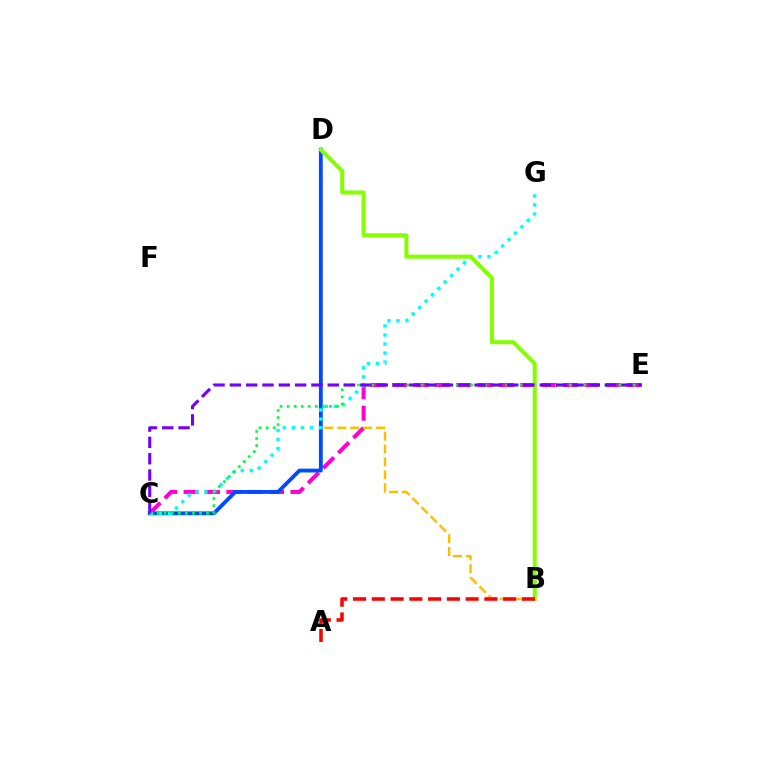{('C', 'E'): [{'color': '#ff00cf', 'line_style': 'dashed', 'thickness': 2.9}, {'color': '#00ff39', 'line_style': 'dotted', 'thickness': 1.92}, {'color': '#7200ff', 'line_style': 'dashed', 'thickness': 2.22}], ('B', 'D'): [{'color': '#ffbd00', 'line_style': 'dashed', 'thickness': 1.75}, {'color': '#84ff00', 'line_style': 'solid', 'thickness': 2.92}], ('C', 'D'): [{'color': '#004bff', 'line_style': 'solid', 'thickness': 2.76}], ('C', 'G'): [{'color': '#00fff6', 'line_style': 'dotted', 'thickness': 2.46}], ('A', 'B'): [{'color': '#ff0000', 'line_style': 'dashed', 'thickness': 2.55}]}